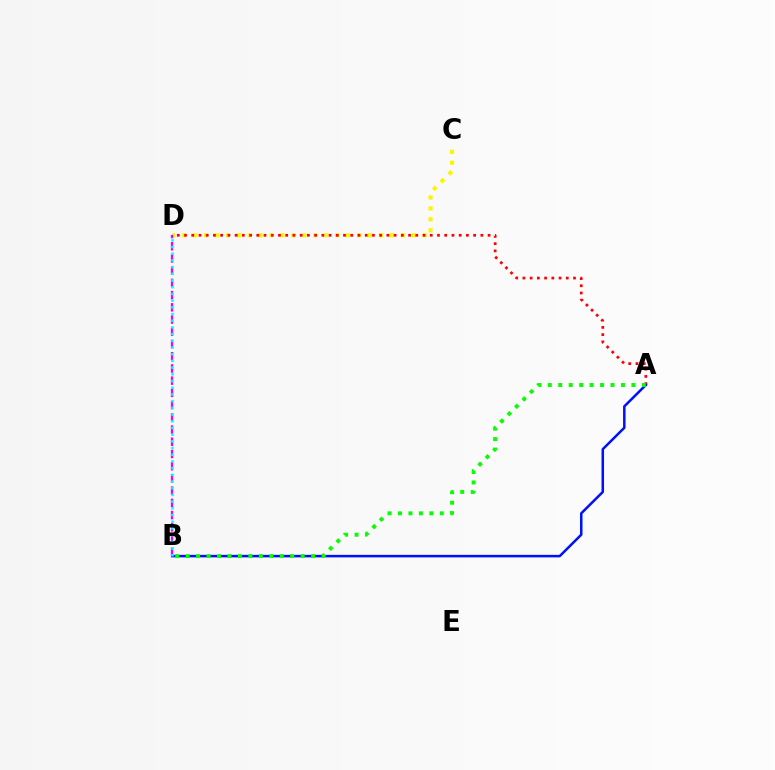{('C', 'D'): [{'color': '#fcf500', 'line_style': 'dotted', 'thickness': 2.97}], ('A', 'D'): [{'color': '#ff0000', 'line_style': 'dotted', 'thickness': 1.96}], ('A', 'B'): [{'color': '#0010ff', 'line_style': 'solid', 'thickness': 1.8}, {'color': '#08ff00', 'line_style': 'dotted', 'thickness': 2.84}], ('B', 'D'): [{'color': '#ee00ff', 'line_style': 'dashed', 'thickness': 1.66}, {'color': '#00fff6', 'line_style': 'dotted', 'thickness': 1.82}]}